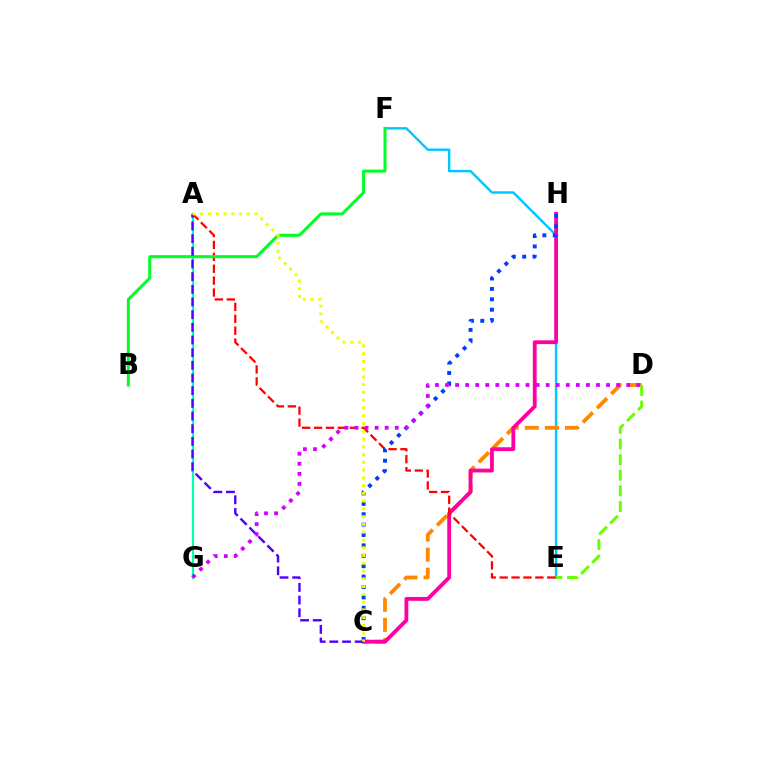{('A', 'G'): [{'color': '#00ffaf', 'line_style': 'solid', 'thickness': 1.56}], ('E', 'F'): [{'color': '#00c7ff', 'line_style': 'solid', 'thickness': 1.75}], ('C', 'D'): [{'color': '#ff8800', 'line_style': 'dashed', 'thickness': 2.73}], ('C', 'H'): [{'color': '#ff00a0', 'line_style': 'solid', 'thickness': 2.75}, {'color': '#003fff', 'line_style': 'dotted', 'thickness': 2.82}], ('A', 'E'): [{'color': '#ff0000', 'line_style': 'dashed', 'thickness': 1.62}], ('B', 'F'): [{'color': '#00ff27', 'line_style': 'solid', 'thickness': 2.16}], ('A', 'C'): [{'color': '#4f00ff', 'line_style': 'dashed', 'thickness': 1.72}, {'color': '#eeff00', 'line_style': 'dotted', 'thickness': 2.11}], ('D', 'G'): [{'color': '#d600ff', 'line_style': 'dotted', 'thickness': 2.73}], ('D', 'E'): [{'color': '#66ff00', 'line_style': 'dashed', 'thickness': 2.12}]}